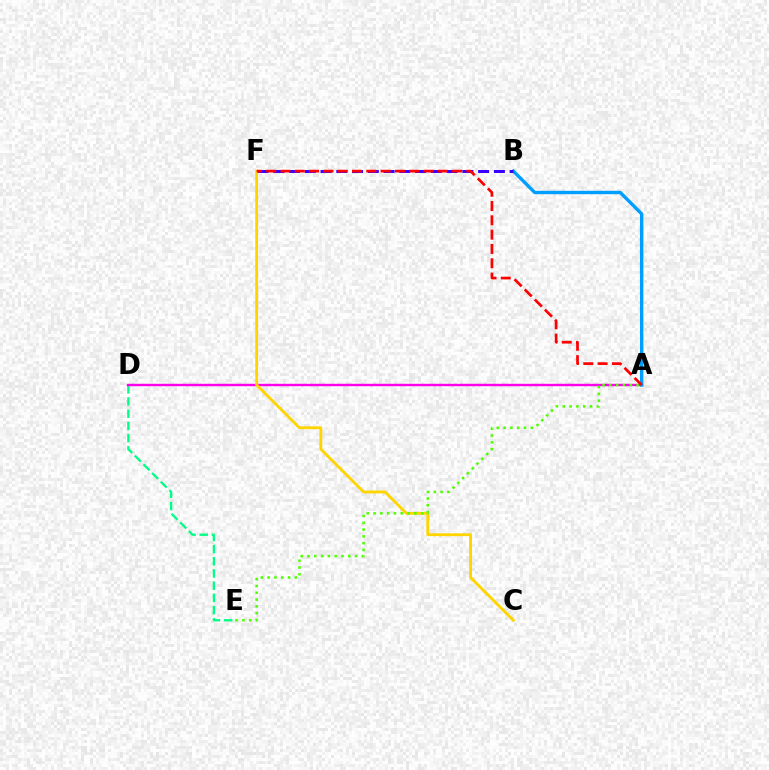{('D', 'E'): [{'color': '#00ff86', 'line_style': 'dashed', 'thickness': 1.66}], ('A', 'D'): [{'color': '#ff00ed', 'line_style': 'solid', 'thickness': 1.74}], ('A', 'B'): [{'color': '#009eff', 'line_style': 'solid', 'thickness': 2.44}], ('B', 'F'): [{'color': '#3700ff', 'line_style': 'dashed', 'thickness': 2.14}], ('C', 'F'): [{'color': '#ffd500', 'line_style': 'solid', 'thickness': 2.05}], ('A', 'E'): [{'color': '#4fff00', 'line_style': 'dotted', 'thickness': 1.85}], ('A', 'F'): [{'color': '#ff0000', 'line_style': 'dashed', 'thickness': 1.94}]}